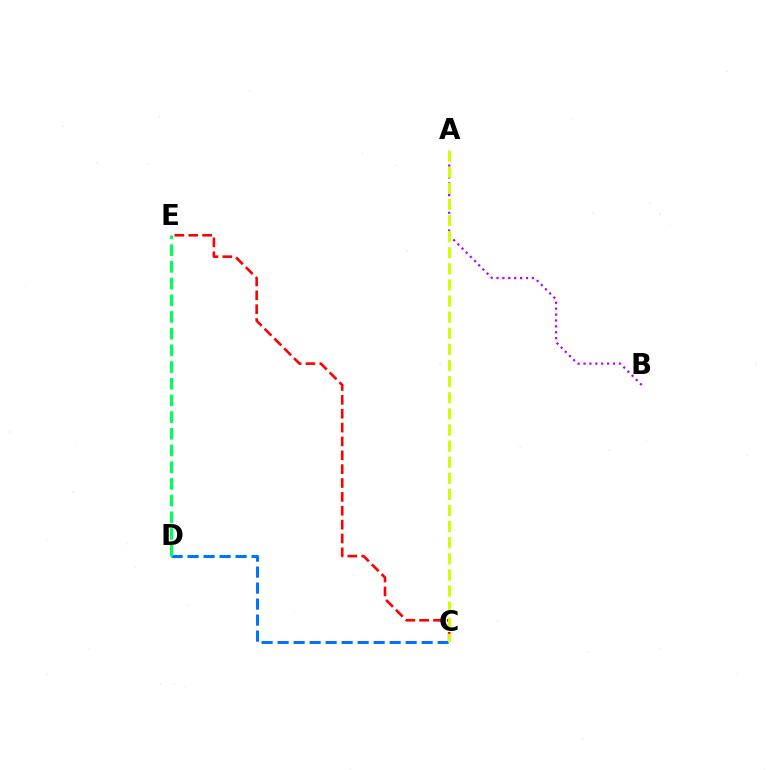{('C', 'E'): [{'color': '#ff0000', 'line_style': 'dashed', 'thickness': 1.88}], ('A', 'B'): [{'color': '#b900ff', 'line_style': 'dotted', 'thickness': 1.6}], ('C', 'D'): [{'color': '#0074ff', 'line_style': 'dashed', 'thickness': 2.17}], ('A', 'C'): [{'color': '#d1ff00', 'line_style': 'dashed', 'thickness': 2.19}], ('D', 'E'): [{'color': '#00ff5c', 'line_style': 'dashed', 'thickness': 2.27}]}